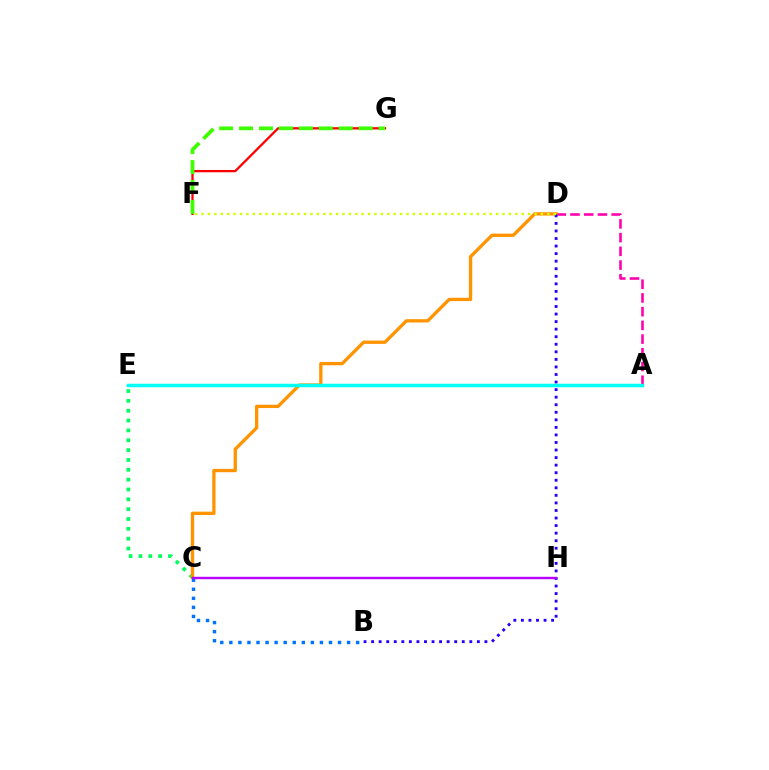{('C', 'E'): [{'color': '#00ff5c', 'line_style': 'dotted', 'thickness': 2.67}], ('A', 'D'): [{'color': '#ff00ac', 'line_style': 'dashed', 'thickness': 1.86}], ('C', 'D'): [{'color': '#ff9400', 'line_style': 'solid', 'thickness': 2.39}], ('B', 'D'): [{'color': '#2500ff', 'line_style': 'dotted', 'thickness': 2.05}], ('B', 'C'): [{'color': '#0074ff', 'line_style': 'dotted', 'thickness': 2.46}], ('F', 'G'): [{'color': '#ff0000', 'line_style': 'solid', 'thickness': 1.65}, {'color': '#3dff00', 'line_style': 'dashed', 'thickness': 2.71}], ('C', 'H'): [{'color': '#b900ff', 'line_style': 'solid', 'thickness': 1.73}], ('A', 'E'): [{'color': '#00fff6', 'line_style': 'solid', 'thickness': 2.51}], ('D', 'F'): [{'color': '#d1ff00', 'line_style': 'dotted', 'thickness': 1.74}]}